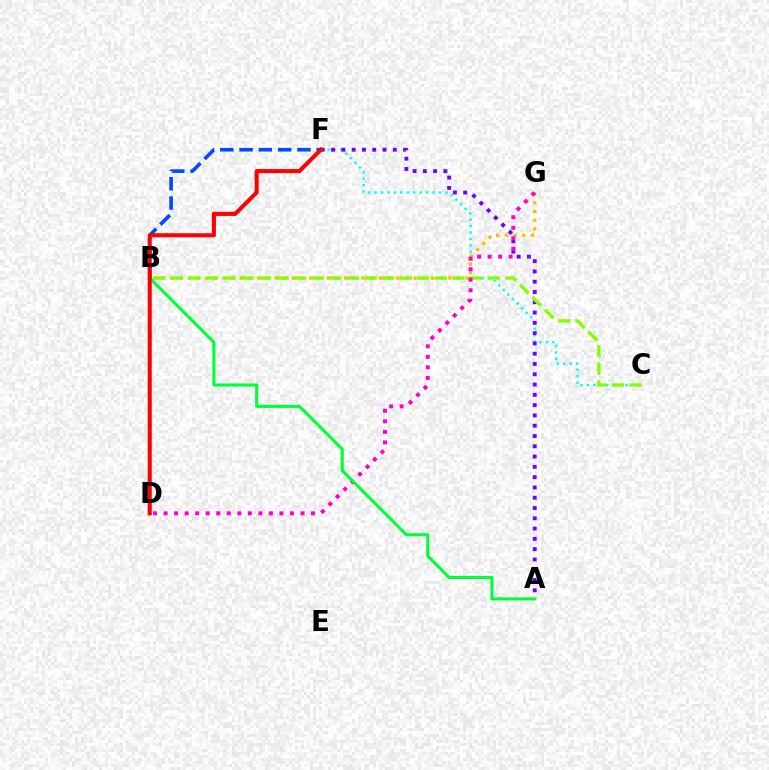{('C', 'F'): [{'color': '#00fff6', 'line_style': 'dotted', 'thickness': 1.75}], ('B', 'G'): [{'color': '#ffbd00', 'line_style': 'dotted', 'thickness': 2.36}], ('A', 'F'): [{'color': '#7200ff', 'line_style': 'dotted', 'thickness': 2.79}], ('B', 'C'): [{'color': '#84ff00', 'line_style': 'dashed', 'thickness': 2.39}], ('B', 'F'): [{'color': '#004bff', 'line_style': 'dashed', 'thickness': 2.62}], ('D', 'G'): [{'color': '#ff00cf', 'line_style': 'dotted', 'thickness': 2.86}], ('A', 'B'): [{'color': '#00ff39', 'line_style': 'solid', 'thickness': 2.2}], ('D', 'F'): [{'color': '#ff0000', 'line_style': 'solid', 'thickness': 2.93}]}